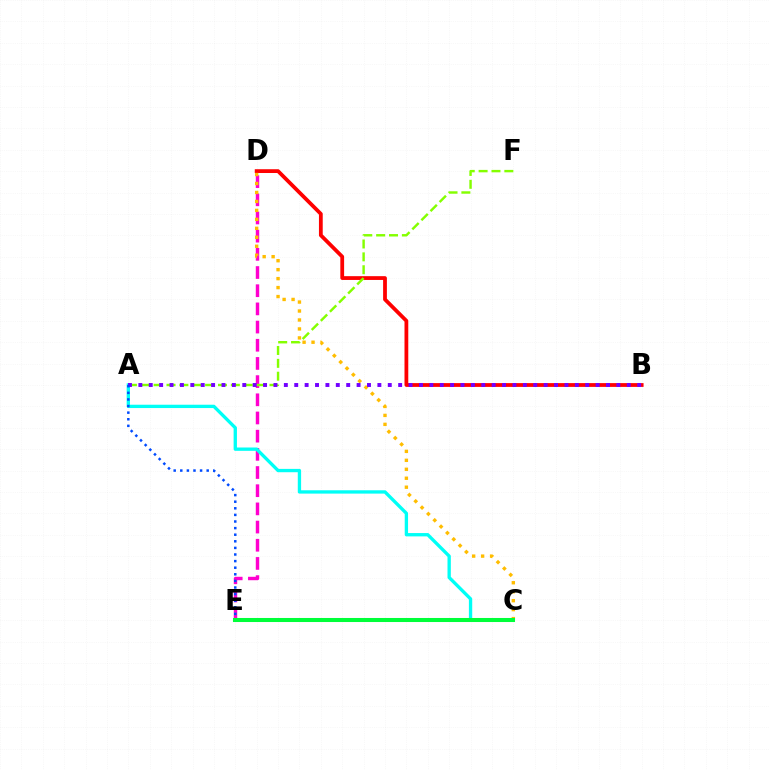{('B', 'D'): [{'color': '#ff0000', 'line_style': 'solid', 'thickness': 2.72}], ('D', 'E'): [{'color': '#ff00cf', 'line_style': 'dashed', 'thickness': 2.47}], ('C', 'D'): [{'color': '#ffbd00', 'line_style': 'dotted', 'thickness': 2.44}], ('A', 'F'): [{'color': '#84ff00', 'line_style': 'dashed', 'thickness': 1.75}], ('A', 'C'): [{'color': '#00fff6', 'line_style': 'solid', 'thickness': 2.4}], ('A', 'B'): [{'color': '#7200ff', 'line_style': 'dotted', 'thickness': 2.82}], ('A', 'E'): [{'color': '#004bff', 'line_style': 'dotted', 'thickness': 1.79}], ('C', 'E'): [{'color': '#00ff39', 'line_style': 'solid', 'thickness': 2.91}]}